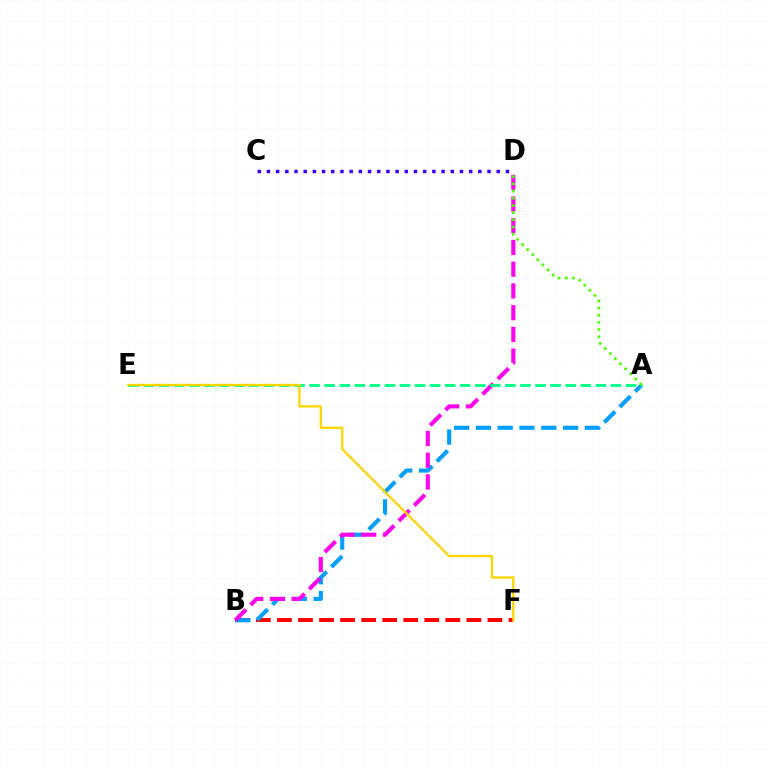{('B', 'F'): [{'color': '#ff0000', 'line_style': 'dashed', 'thickness': 2.86}], ('A', 'B'): [{'color': '#009eff', 'line_style': 'dashed', 'thickness': 2.96}], ('C', 'D'): [{'color': '#3700ff', 'line_style': 'dotted', 'thickness': 2.5}], ('B', 'D'): [{'color': '#ff00ed', 'line_style': 'dashed', 'thickness': 2.95}], ('A', 'E'): [{'color': '#00ff86', 'line_style': 'dashed', 'thickness': 2.05}], ('A', 'D'): [{'color': '#4fff00', 'line_style': 'dotted', 'thickness': 1.95}], ('E', 'F'): [{'color': '#ffd500', 'line_style': 'solid', 'thickness': 1.67}]}